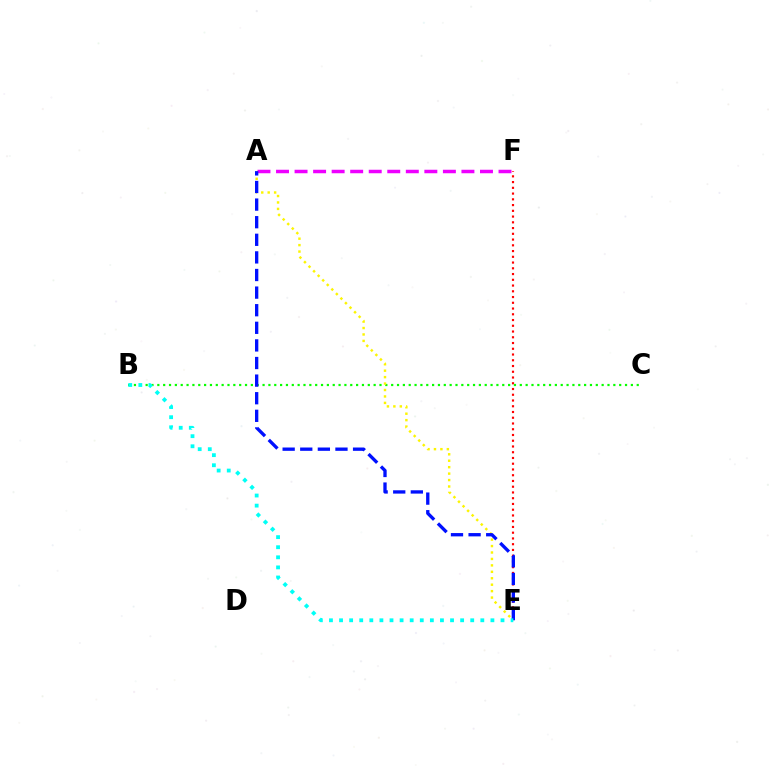{('A', 'F'): [{'color': '#ee00ff', 'line_style': 'dashed', 'thickness': 2.52}], ('E', 'F'): [{'color': '#ff0000', 'line_style': 'dotted', 'thickness': 1.56}], ('B', 'C'): [{'color': '#08ff00', 'line_style': 'dotted', 'thickness': 1.59}], ('A', 'E'): [{'color': '#fcf500', 'line_style': 'dotted', 'thickness': 1.75}, {'color': '#0010ff', 'line_style': 'dashed', 'thickness': 2.39}], ('B', 'E'): [{'color': '#00fff6', 'line_style': 'dotted', 'thickness': 2.74}]}